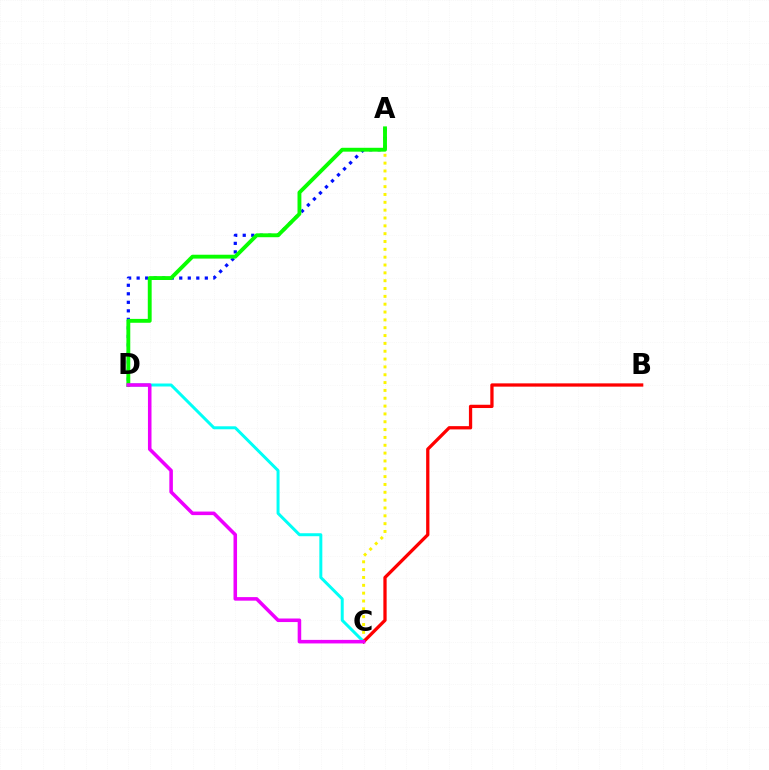{('A', 'D'): [{'color': '#0010ff', 'line_style': 'dotted', 'thickness': 2.32}, {'color': '#08ff00', 'line_style': 'solid', 'thickness': 2.79}], ('A', 'C'): [{'color': '#fcf500', 'line_style': 'dotted', 'thickness': 2.13}], ('C', 'D'): [{'color': '#00fff6', 'line_style': 'solid', 'thickness': 2.15}, {'color': '#ee00ff', 'line_style': 'solid', 'thickness': 2.56}], ('B', 'C'): [{'color': '#ff0000', 'line_style': 'solid', 'thickness': 2.36}]}